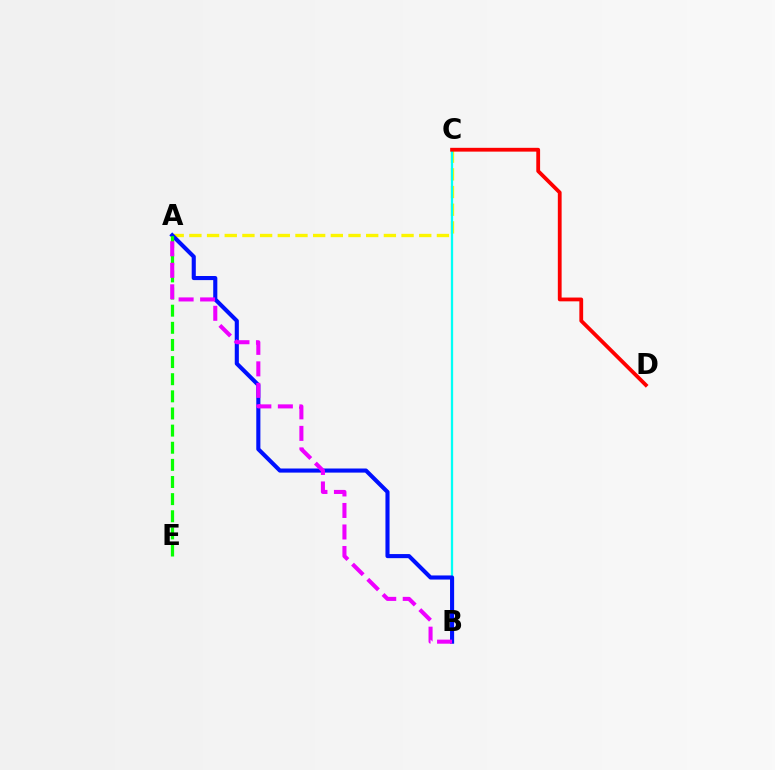{('A', 'C'): [{'color': '#fcf500', 'line_style': 'dashed', 'thickness': 2.4}], ('B', 'C'): [{'color': '#00fff6', 'line_style': 'solid', 'thickness': 1.65}], ('C', 'D'): [{'color': '#ff0000', 'line_style': 'solid', 'thickness': 2.74}], ('A', 'B'): [{'color': '#0010ff', 'line_style': 'solid', 'thickness': 2.95}, {'color': '#ee00ff', 'line_style': 'dashed', 'thickness': 2.92}], ('A', 'E'): [{'color': '#08ff00', 'line_style': 'dashed', 'thickness': 2.33}]}